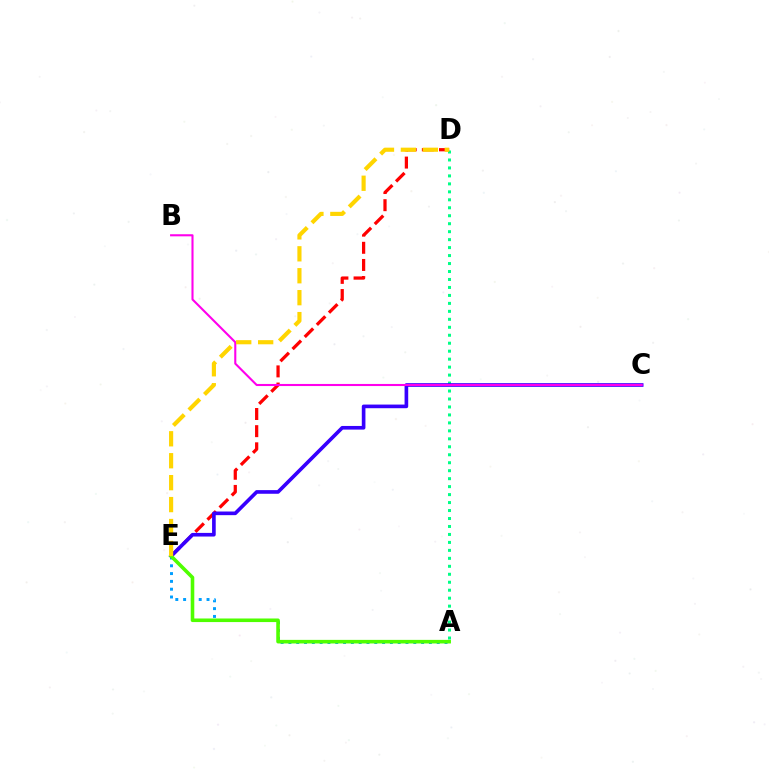{('A', 'E'): [{'color': '#009eff', 'line_style': 'dotted', 'thickness': 2.12}, {'color': '#4fff00', 'line_style': 'solid', 'thickness': 2.58}], ('A', 'D'): [{'color': '#00ff86', 'line_style': 'dotted', 'thickness': 2.16}], ('D', 'E'): [{'color': '#ff0000', 'line_style': 'dashed', 'thickness': 2.33}, {'color': '#ffd500', 'line_style': 'dashed', 'thickness': 2.98}], ('C', 'E'): [{'color': '#3700ff', 'line_style': 'solid', 'thickness': 2.62}], ('B', 'C'): [{'color': '#ff00ed', 'line_style': 'solid', 'thickness': 1.51}]}